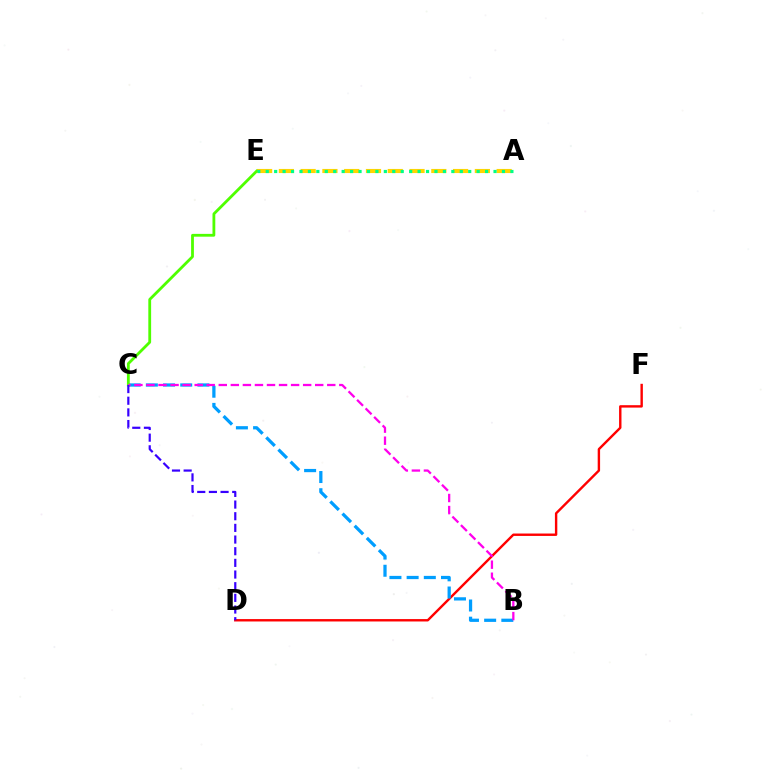{('A', 'E'): [{'color': '#ffd500', 'line_style': 'dashed', 'thickness': 2.96}, {'color': '#00ff86', 'line_style': 'dotted', 'thickness': 2.29}], ('D', 'F'): [{'color': '#ff0000', 'line_style': 'solid', 'thickness': 1.73}], ('B', 'C'): [{'color': '#009eff', 'line_style': 'dashed', 'thickness': 2.33}, {'color': '#ff00ed', 'line_style': 'dashed', 'thickness': 1.64}], ('C', 'E'): [{'color': '#4fff00', 'line_style': 'solid', 'thickness': 2.02}], ('C', 'D'): [{'color': '#3700ff', 'line_style': 'dashed', 'thickness': 1.58}]}